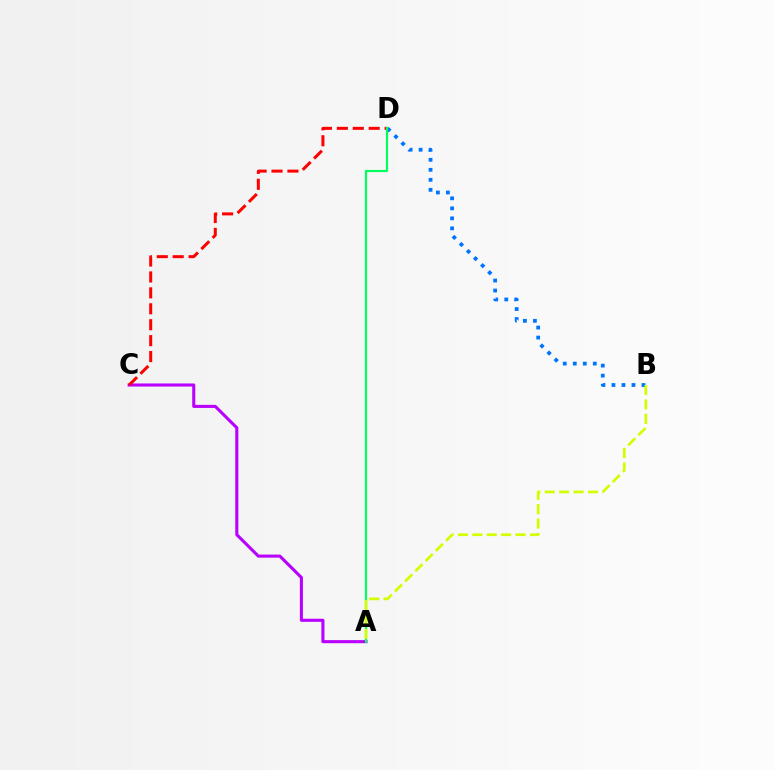{('A', 'C'): [{'color': '#b900ff', 'line_style': 'solid', 'thickness': 2.21}], ('B', 'D'): [{'color': '#0074ff', 'line_style': 'dotted', 'thickness': 2.72}], ('C', 'D'): [{'color': '#ff0000', 'line_style': 'dashed', 'thickness': 2.16}], ('A', 'D'): [{'color': '#00ff5c', 'line_style': 'solid', 'thickness': 1.56}], ('A', 'B'): [{'color': '#d1ff00', 'line_style': 'dashed', 'thickness': 1.96}]}